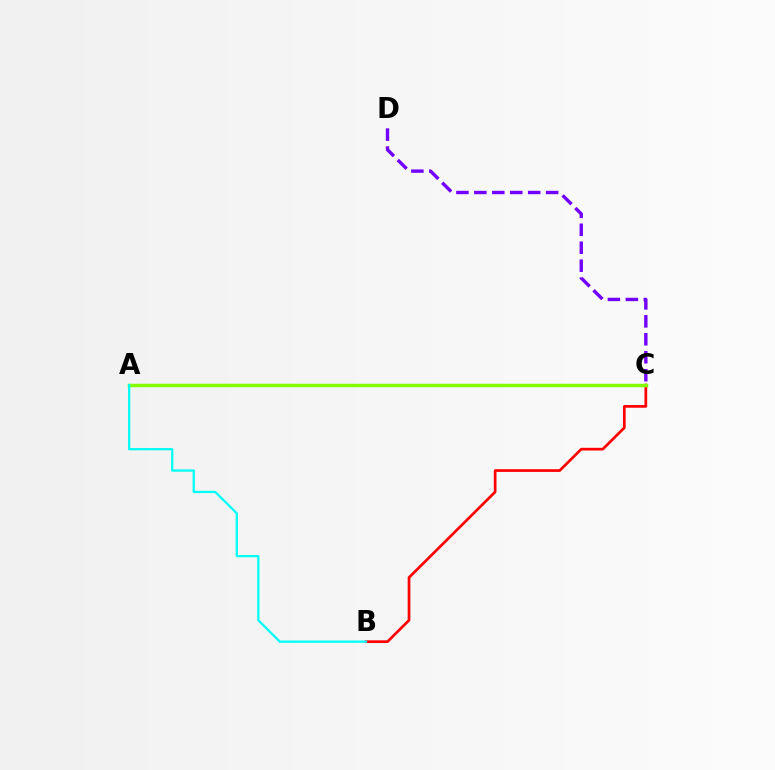{('B', 'C'): [{'color': '#ff0000', 'line_style': 'solid', 'thickness': 1.95}], ('C', 'D'): [{'color': '#7200ff', 'line_style': 'dashed', 'thickness': 2.44}], ('A', 'C'): [{'color': '#84ff00', 'line_style': 'solid', 'thickness': 2.5}], ('A', 'B'): [{'color': '#00fff6', 'line_style': 'solid', 'thickness': 1.63}]}